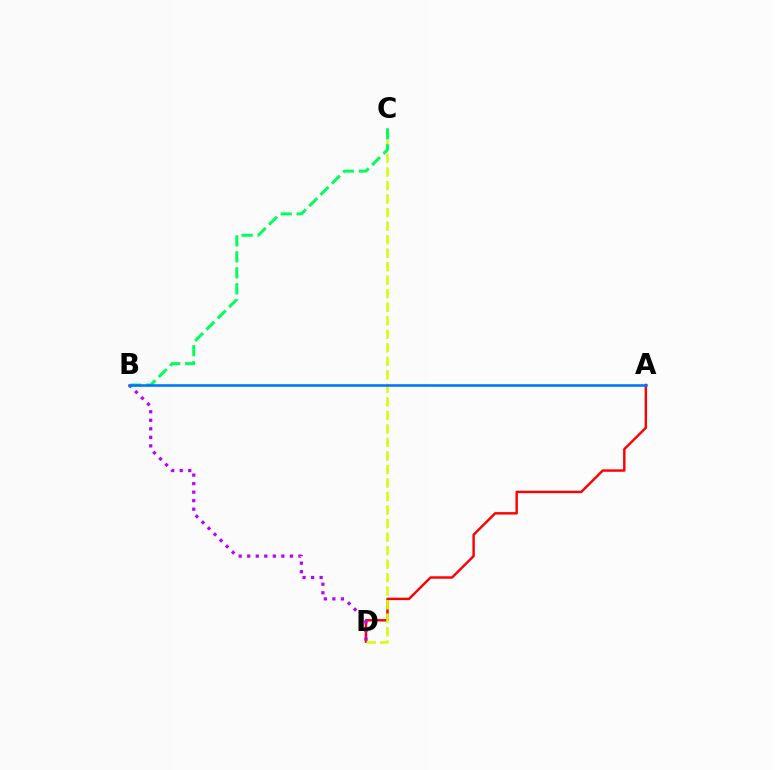{('A', 'D'): [{'color': '#ff0000', 'line_style': 'solid', 'thickness': 1.75}], ('C', 'D'): [{'color': '#d1ff00', 'line_style': 'dashed', 'thickness': 1.84}], ('B', 'D'): [{'color': '#b900ff', 'line_style': 'dotted', 'thickness': 2.32}], ('B', 'C'): [{'color': '#00ff5c', 'line_style': 'dashed', 'thickness': 2.17}], ('A', 'B'): [{'color': '#0074ff', 'line_style': 'solid', 'thickness': 1.85}]}